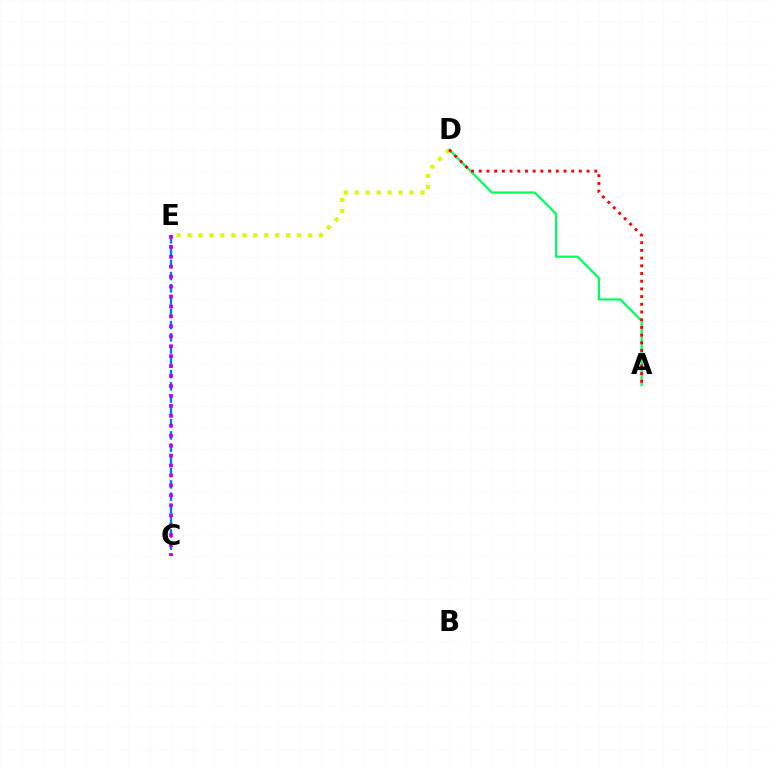{('A', 'D'): [{'color': '#00ff5c', 'line_style': 'solid', 'thickness': 1.6}, {'color': '#ff0000', 'line_style': 'dotted', 'thickness': 2.09}], ('C', 'E'): [{'color': '#0074ff', 'line_style': 'dashed', 'thickness': 1.66}, {'color': '#b900ff', 'line_style': 'dotted', 'thickness': 2.7}], ('D', 'E'): [{'color': '#d1ff00', 'line_style': 'dotted', 'thickness': 2.98}]}